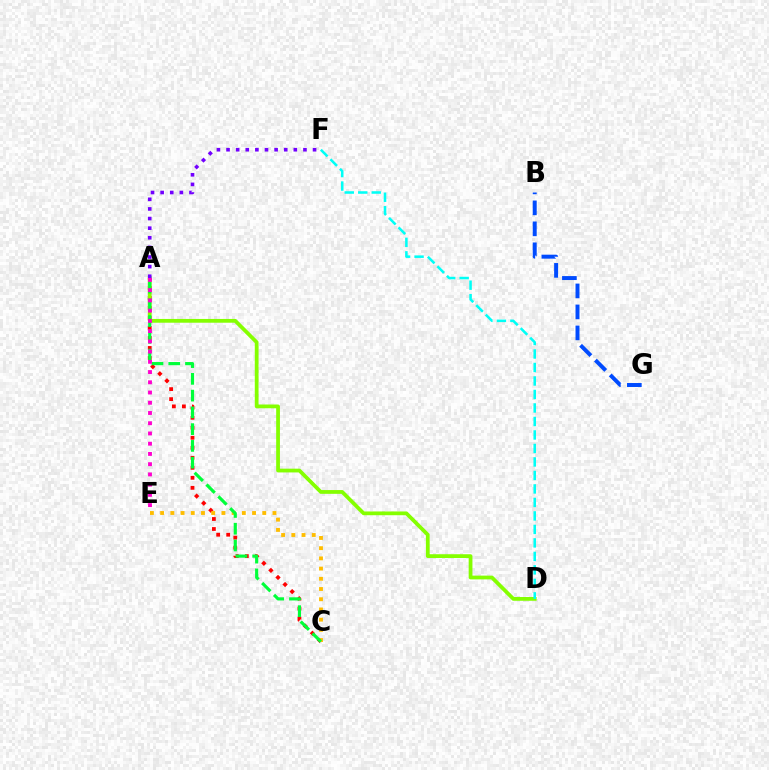{('A', 'C'): [{'color': '#ff0000', 'line_style': 'dotted', 'thickness': 2.72}, {'color': '#00ff39', 'line_style': 'dashed', 'thickness': 2.28}], ('A', 'D'): [{'color': '#84ff00', 'line_style': 'solid', 'thickness': 2.71}], ('C', 'E'): [{'color': '#ffbd00', 'line_style': 'dotted', 'thickness': 2.77}], ('A', 'F'): [{'color': '#7200ff', 'line_style': 'dotted', 'thickness': 2.61}], ('B', 'G'): [{'color': '#004bff', 'line_style': 'dashed', 'thickness': 2.85}], ('D', 'F'): [{'color': '#00fff6', 'line_style': 'dashed', 'thickness': 1.83}], ('A', 'E'): [{'color': '#ff00cf', 'line_style': 'dotted', 'thickness': 2.78}]}